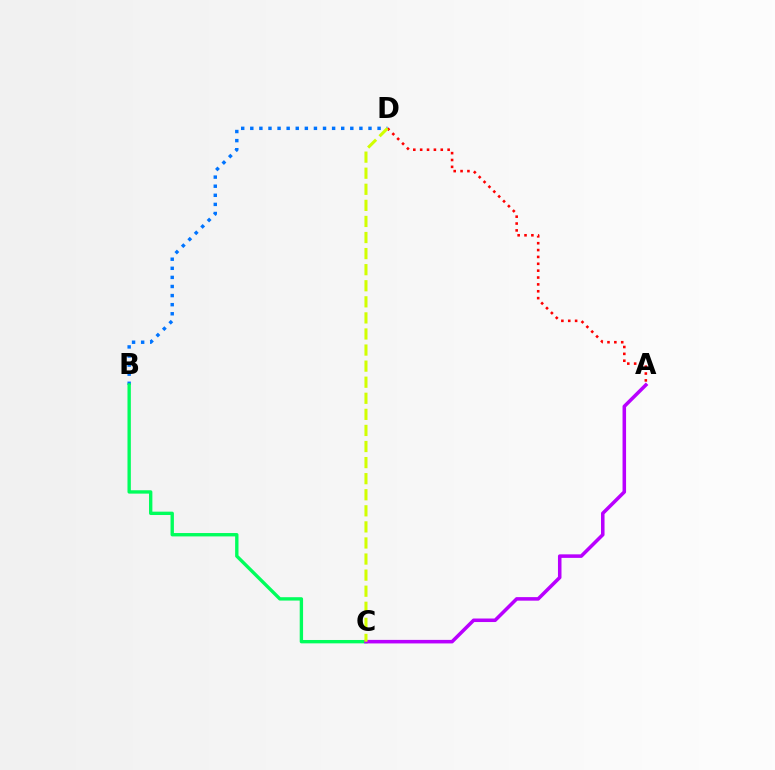{('B', 'D'): [{'color': '#0074ff', 'line_style': 'dotted', 'thickness': 2.47}], ('B', 'C'): [{'color': '#00ff5c', 'line_style': 'solid', 'thickness': 2.42}], ('A', 'D'): [{'color': '#ff0000', 'line_style': 'dotted', 'thickness': 1.87}], ('A', 'C'): [{'color': '#b900ff', 'line_style': 'solid', 'thickness': 2.54}], ('C', 'D'): [{'color': '#d1ff00', 'line_style': 'dashed', 'thickness': 2.18}]}